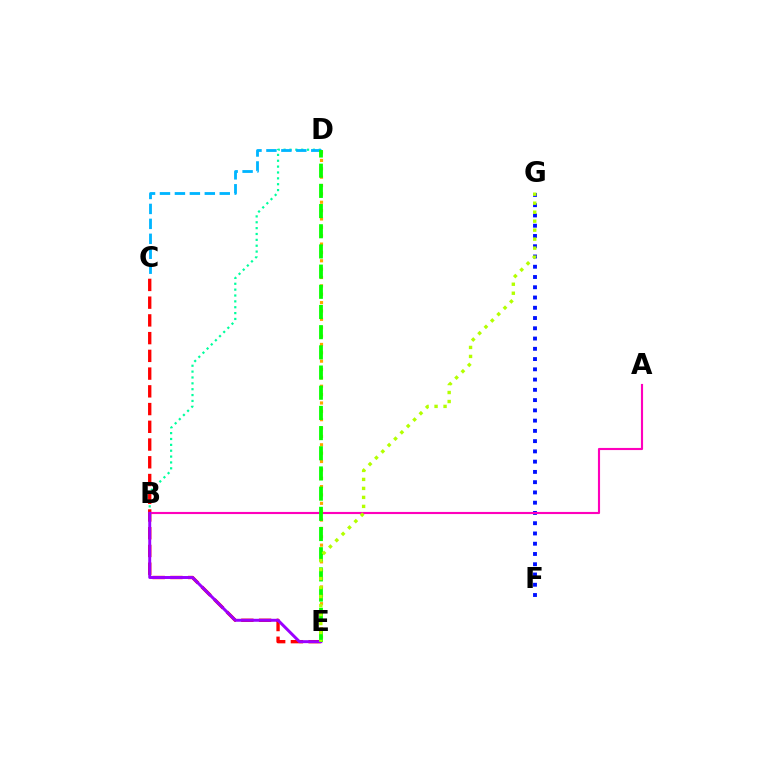{('B', 'D'): [{'color': '#00ff9d', 'line_style': 'dotted', 'thickness': 1.59}], ('C', 'E'): [{'color': '#ff0000', 'line_style': 'dashed', 'thickness': 2.41}], ('C', 'D'): [{'color': '#00b5ff', 'line_style': 'dashed', 'thickness': 2.03}], ('F', 'G'): [{'color': '#0010ff', 'line_style': 'dotted', 'thickness': 2.79}], ('A', 'B'): [{'color': '#ff00bd', 'line_style': 'solid', 'thickness': 1.54}], ('B', 'E'): [{'color': '#9b00ff', 'line_style': 'solid', 'thickness': 2.13}], ('D', 'E'): [{'color': '#ffa500', 'line_style': 'dotted', 'thickness': 2.27}, {'color': '#08ff00', 'line_style': 'dashed', 'thickness': 2.74}], ('E', 'G'): [{'color': '#b3ff00', 'line_style': 'dotted', 'thickness': 2.44}]}